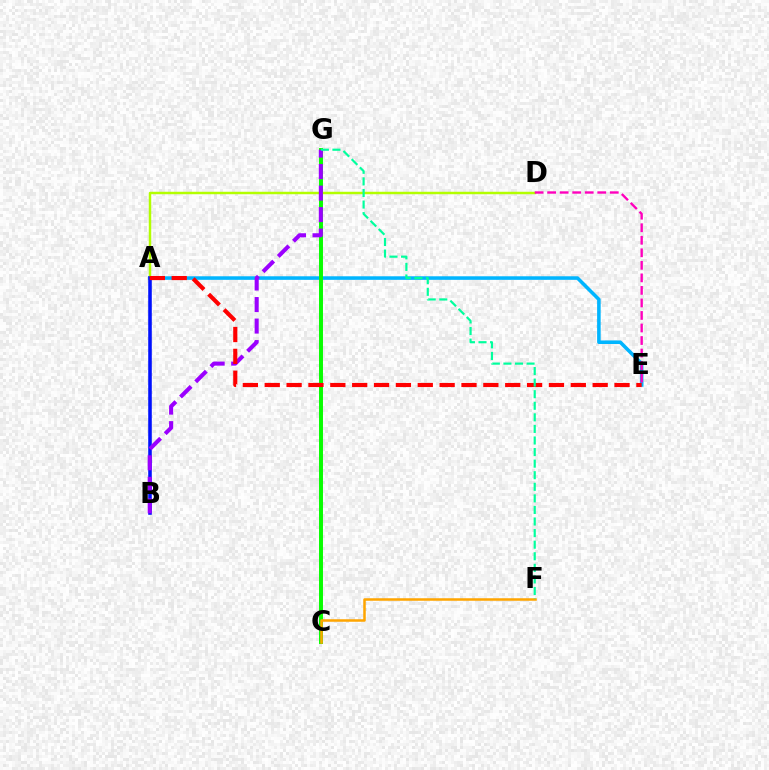{('A', 'E'): [{'color': '#00b5ff', 'line_style': 'solid', 'thickness': 2.56}, {'color': '#ff0000', 'line_style': 'dashed', 'thickness': 2.97}], ('A', 'D'): [{'color': '#b3ff00', 'line_style': 'solid', 'thickness': 1.77}], ('C', 'G'): [{'color': '#08ff00', 'line_style': 'solid', 'thickness': 2.84}], ('C', 'F'): [{'color': '#ffa500', 'line_style': 'solid', 'thickness': 1.81}], ('A', 'B'): [{'color': '#0010ff', 'line_style': 'solid', 'thickness': 2.56}], ('B', 'G'): [{'color': '#9b00ff', 'line_style': 'dashed', 'thickness': 2.92}], ('D', 'E'): [{'color': '#ff00bd', 'line_style': 'dashed', 'thickness': 1.7}], ('F', 'G'): [{'color': '#00ff9d', 'line_style': 'dashed', 'thickness': 1.57}]}